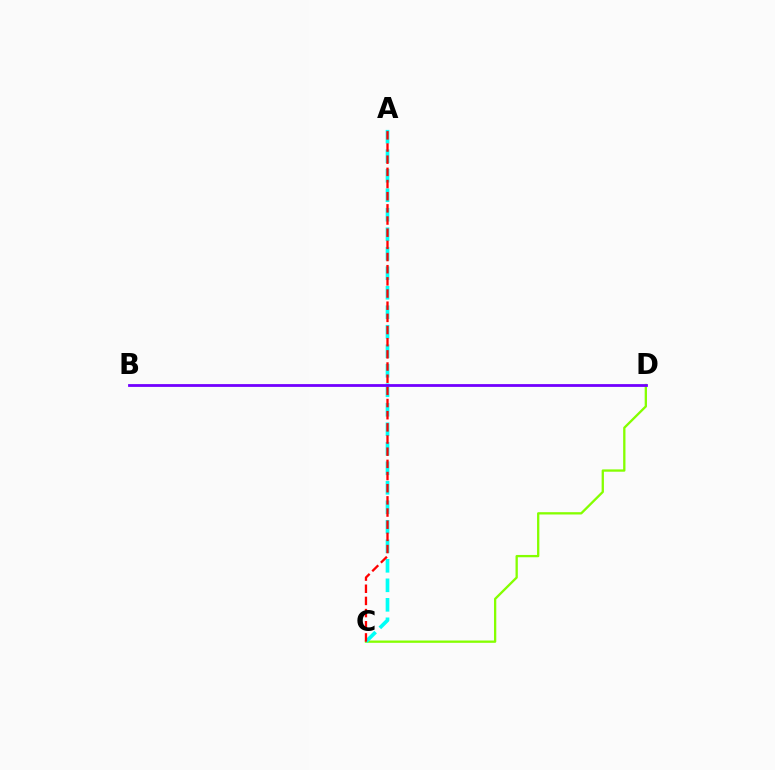{('C', 'D'): [{'color': '#84ff00', 'line_style': 'solid', 'thickness': 1.66}], ('A', 'C'): [{'color': '#00fff6', 'line_style': 'dashed', 'thickness': 2.65}, {'color': '#ff0000', 'line_style': 'dashed', 'thickness': 1.65}], ('B', 'D'): [{'color': '#7200ff', 'line_style': 'solid', 'thickness': 2.01}]}